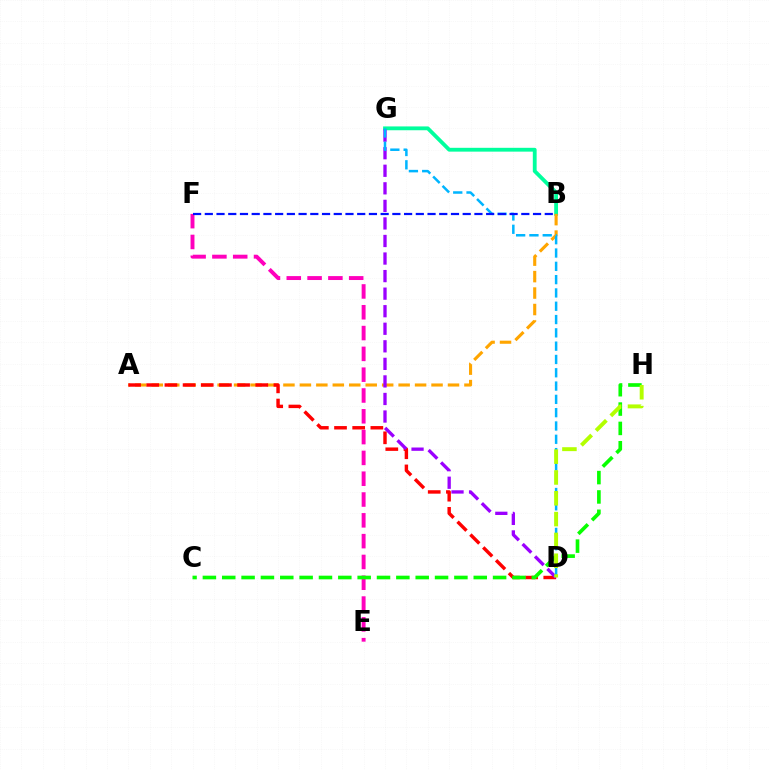{('B', 'G'): [{'color': '#00ff9d', 'line_style': 'solid', 'thickness': 2.75}], ('A', 'B'): [{'color': '#ffa500', 'line_style': 'dashed', 'thickness': 2.24}], ('A', 'D'): [{'color': '#ff0000', 'line_style': 'dashed', 'thickness': 2.47}], ('E', 'F'): [{'color': '#ff00bd', 'line_style': 'dashed', 'thickness': 2.83}], ('D', 'G'): [{'color': '#9b00ff', 'line_style': 'dashed', 'thickness': 2.38}, {'color': '#00b5ff', 'line_style': 'dashed', 'thickness': 1.81}], ('C', 'H'): [{'color': '#08ff00', 'line_style': 'dashed', 'thickness': 2.63}], ('B', 'F'): [{'color': '#0010ff', 'line_style': 'dashed', 'thickness': 1.59}], ('D', 'H'): [{'color': '#b3ff00', 'line_style': 'dashed', 'thickness': 2.83}]}